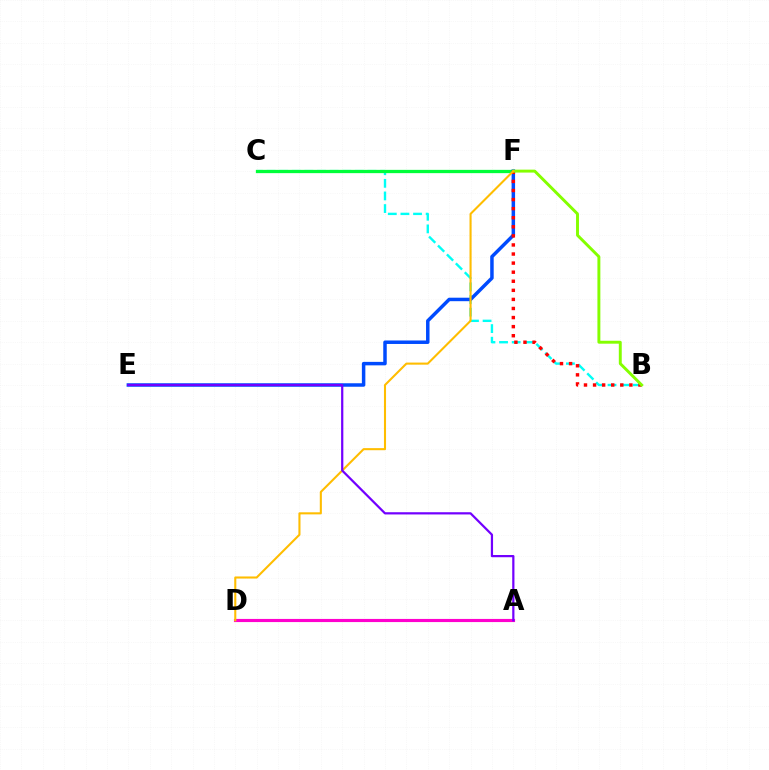{('B', 'C'): [{'color': '#00fff6', 'line_style': 'dashed', 'thickness': 1.71}], ('C', 'F'): [{'color': '#00ff39', 'line_style': 'solid', 'thickness': 2.36}], ('E', 'F'): [{'color': '#004bff', 'line_style': 'solid', 'thickness': 2.51}], ('B', 'F'): [{'color': '#ff0000', 'line_style': 'dotted', 'thickness': 2.47}, {'color': '#84ff00', 'line_style': 'solid', 'thickness': 2.11}], ('A', 'D'): [{'color': '#ff00cf', 'line_style': 'solid', 'thickness': 2.26}], ('D', 'F'): [{'color': '#ffbd00', 'line_style': 'solid', 'thickness': 1.5}], ('A', 'E'): [{'color': '#7200ff', 'line_style': 'solid', 'thickness': 1.6}]}